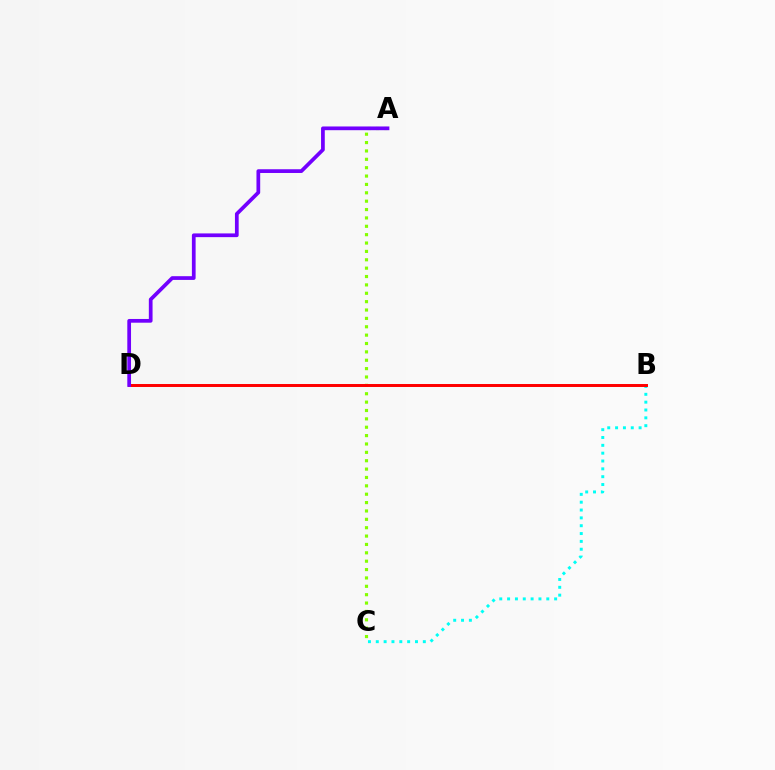{('A', 'C'): [{'color': '#84ff00', 'line_style': 'dotted', 'thickness': 2.27}], ('B', 'C'): [{'color': '#00fff6', 'line_style': 'dotted', 'thickness': 2.13}], ('B', 'D'): [{'color': '#ff0000', 'line_style': 'solid', 'thickness': 2.14}], ('A', 'D'): [{'color': '#7200ff', 'line_style': 'solid', 'thickness': 2.68}]}